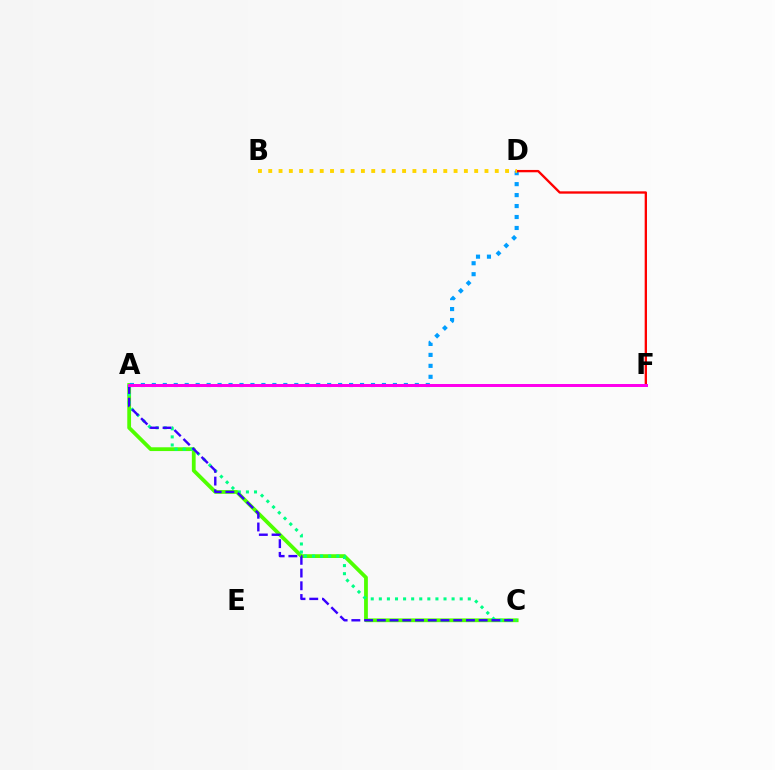{('A', 'C'): [{'color': '#4fff00', 'line_style': 'solid', 'thickness': 2.72}, {'color': '#00ff86', 'line_style': 'dotted', 'thickness': 2.2}, {'color': '#3700ff', 'line_style': 'dashed', 'thickness': 1.73}], ('A', 'D'): [{'color': '#009eff', 'line_style': 'dotted', 'thickness': 2.98}], ('D', 'F'): [{'color': '#ff0000', 'line_style': 'solid', 'thickness': 1.68}], ('B', 'D'): [{'color': '#ffd500', 'line_style': 'dotted', 'thickness': 2.8}], ('A', 'F'): [{'color': '#ff00ed', 'line_style': 'solid', 'thickness': 2.15}]}